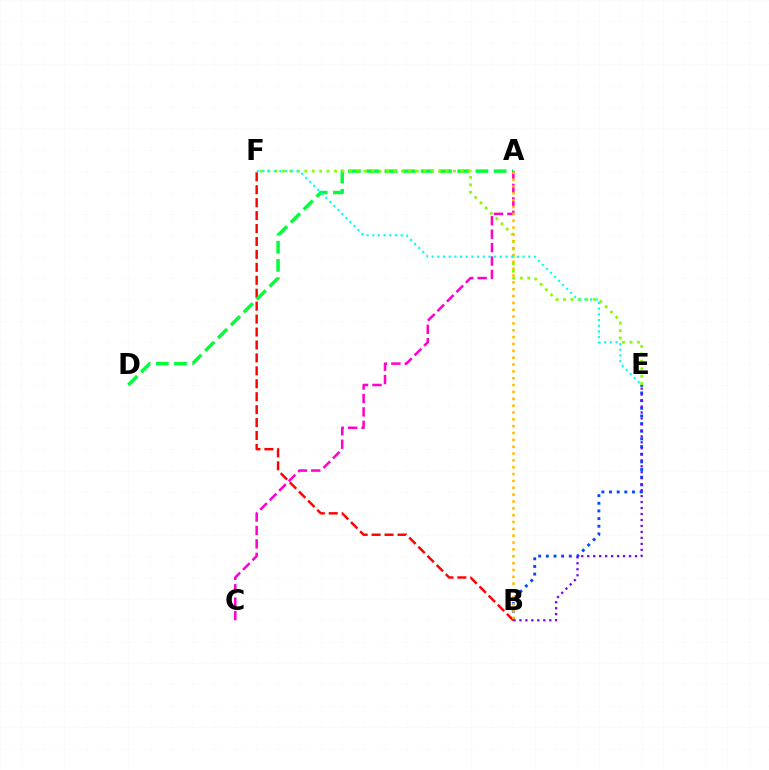{('B', 'E'): [{'color': '#004bff', 'line_style': 'dotted', 'thickness': 2.08}, {'color': '#7200ff', 'line_style': 'dotted', 'thickness': 1.62}], ('B', 'F'): [{'color': '#ff0000', 'line_style': 'dashed', 'thickness': 1.76}], ('A', 'D'): [{'color': '#00ff39', 'line_style': 'dashed', 'thickness': 2.47}], ('E', 'F'): [{'color': '#84ff00', 'line_style': 'dotted', 'thickness': 2.02}, {'color': '#00fff6', 'line_style': 'dotted', 'thickness': 1.54}], ('A', 'C'): [{'color': '#ff00cf', 'line_style': 'dashed', 'thickness': 1.82}], ('A', 'B'): [{'color': '#ffbd00', 'line_style': 'dotted', 'thickness': 1.86}]}